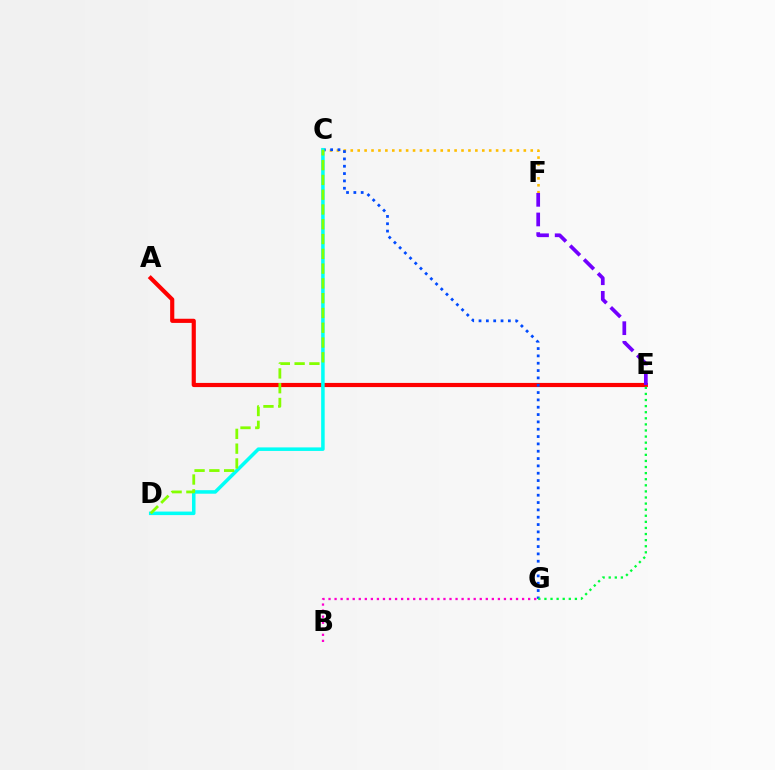{('C', 'F'): [{'color': '#ffbd00', 'line_style': 'dotted', 'thickness': 1.88}], ('A', 'E'): [{'color': '#ff0000', 'line_style': 'solid', 'thickness': 2.99}], ('C', 'G'): [{'color': '#004bff', 'line_style': 'dotted', 'thickness': 1.99}], ('E', 'G'): [{'color': '#00ff39', 'line_style': 'dotted', 'thickness': 1.66}], ('C', 'D'): [{'color': '#00fff6', 'line_style': 'solid', 'thickness': 2.54}, {'color': '#84ff00', 'line_style': 'dashed', 'thickness': 2.01}], ('B', 'G'): [{'color': '#ff00cf', 'line_style': 'dotted', 'thickness': 1.64}], ('E', 'F'): [{'color': '#7200ff', 'line_style': 'dashed', 'thickness': 2.67}]}